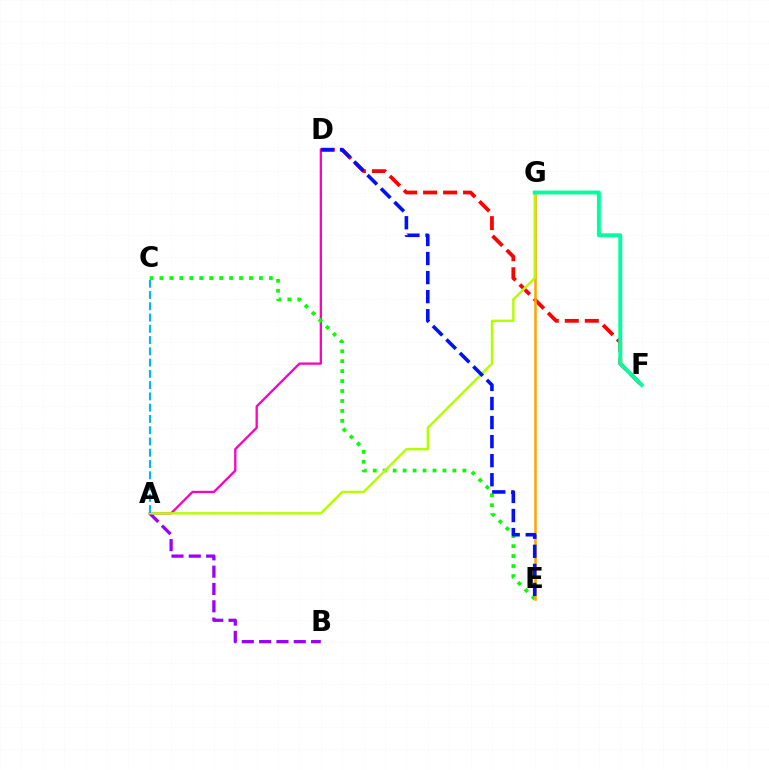{('A', 'D'): [{'color': '#ff00bd', 'line_style': 'solid', 'thickness': 1.64}], ('A', 'B'): [{'color': '#9b00ff', 'line_style': 'dashed', 'thickness': 2.35}], ('C', 'E'): [{'color': '#08ff00', 'line_style': 'dotted', 'thickness': 2.7}], ('D', 'F'): [{'color': '#ff0000', 'line_style': 'dashed', 'thickness': 2.72}], ('E', 'G'): [{'color': '#ffa500', 'line_style': 'solid', 'thickness': 1.82}], ('A', 'G'): [{'color': '#b3ff00', 'line_style': 'solid', 'thickness': 1.73}], ('F', 'G'): [{'color': '#00ff9d', 'line_style': 'solid', 'thickness': 2.82}], ('D', 'E'): [{'color': '#0010ff', 'line_style': 'dashed', 'thickness': 2.59}], ('A', 'C'): [{'color': '#00b5ff', 'line_style': 'dashed', 'thickness': 1.53}]}